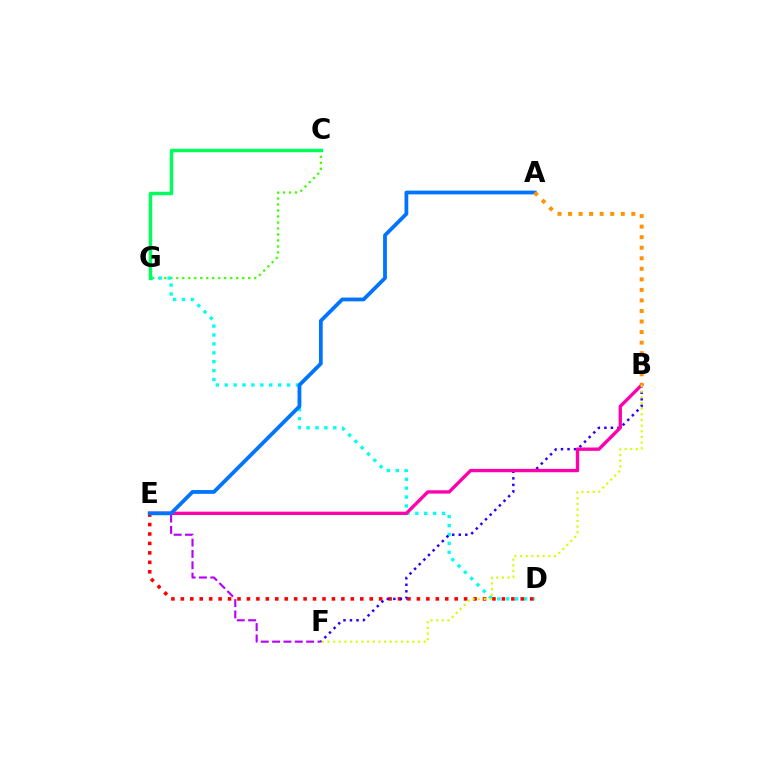{('C', 'G'): [{'color': '#3dff00', 'line_style': 'dotted', 'thickness': 1.63}, {'color': '#00ff5c', 'line_style': 'solid', 'thickness': 2.48}], ('E', 'F'): [{'color': '#b900ff', 'line_style': 'dashed', 'thickness': 1.54}], ('D', 'G'): [{'color': '#00fff6', 'line_style': 'dotted', 'thickness': 2.42}], ('D', 'E'): [{'color': '#ff0000', 'line_style': 'dotted', 'thickness': 2.57}], ('B', 'F'): [{'color': '#2500ff', 'line_style': 'dotted', 'thickness': 1.77}, {'color': '#d1ff00', 'line_style': 'dotted', 'thickness': 1.54}], ('B', 'E'): [{'color': '#ff00ac', 'line_style': 'solid', 'thickness': 2.4}], ('A', 'E'): [{'color': '#0074ff', 'line_style': 'solid', 'thickness': 2.72}], ('A', 'B'): [{'color': '#ff9400', 'line_style': 'dotted', 'thickness': 2.87}]}